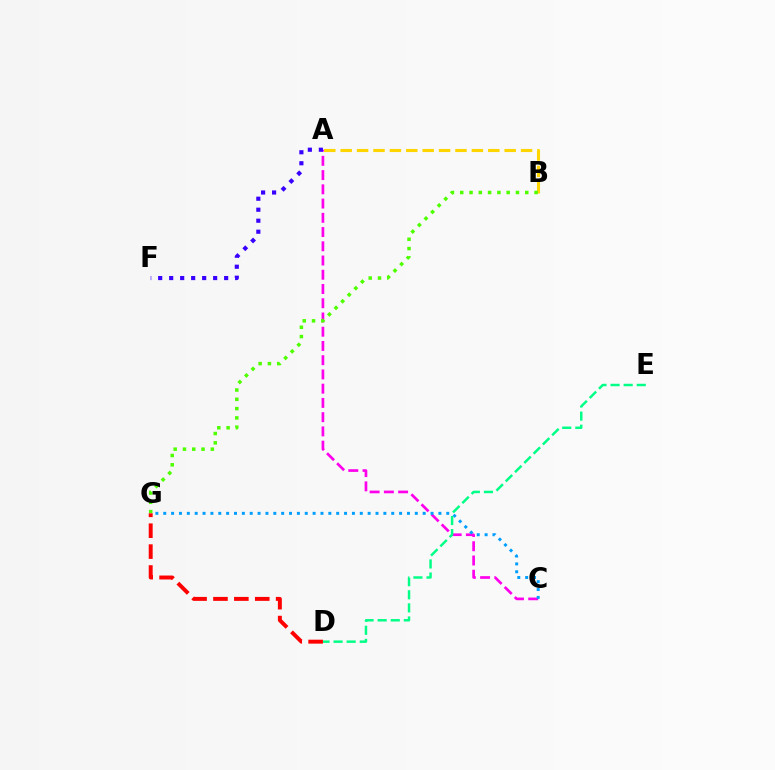{('A', 'C'): [{'color': '#ff00ed', 'line_style': 'dashed', 'thickness': 1.93}], ('A', 'B'): [{'color': '#ffd500', 'line_style': 'dashed', 'thickness': 2.23}], ('C', 'G'): [{'color': '#009eff', 'line_style': 'dotted', 'thickness': 2.14}], ('D', 'E'): [{'color': '#00ff86', 'line_style': 'dashed', 'thickness': 1.78}], ('B', 'G'): [{'color': '#4fff00', 'line_style': 'dotted', 'thickness': 2.52}], ('D', 'G'): [{'color': '#ff0000', 'line_style': 'dashed', 'thickness': 2.84}], ('A', 'F'): [{'color': '#3700ff', 'line_style': 'dotted', 'thickness': 2.99}]}